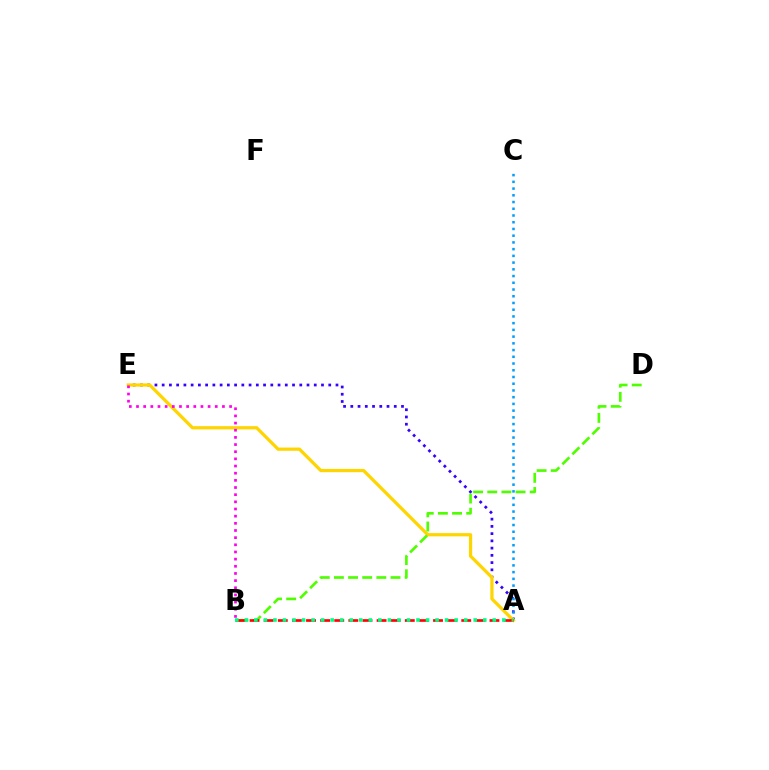{('A', 'E'): [{'color': '#3700ff', 'line_style': 'dotted', 'thickness': 1.97}, {'color': '#ffd500', 'line_style': 'solid', 'thickness': 2.32}], ('A', 'C'): [{'color': '#009eff', 'line_style': 'dotted', 'thickness': 1.83}], ('B', 'E'): [{'color': '#ff00ed', 'line_style': 'dotted', 'thickness': 1.95}], ('B', 'D'): [{'color': '#4fff00', 'line_style': 'dashed', 'thickness': 1.92}], ('A', 'B'): [{'color': '#ff0000', 'line_style': 'dashed', 'thickness': 1.92}, {'color': '#00ff86', 'line_style': 'dotted', 'thickness': 2.59}]}